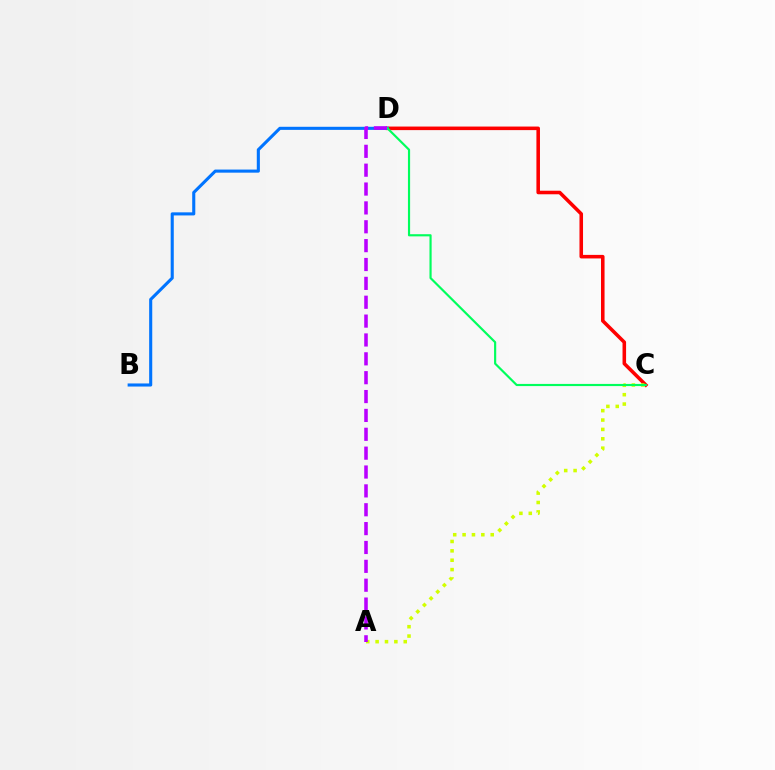{('C', 'D'): [{'color': '#ff0000', 'line_style': 'solid', 'thickness': 2.56}, {'color': '#00ff5c', 'line_style': 'solid', 'thickness': 1.56}], ('A', 'C'): [{'color': '#d1ff00', 'line_style': 'dotted', 'thickness': 2.55}], ('B', 'D'): [{'color': '#0074ff', 'line_style': 'solid', 'thickness': 2.22}], ('A', 'D'): [{'color': '#b900ff', 'line_style': 'dashed', 'thickness': 2.56}]}